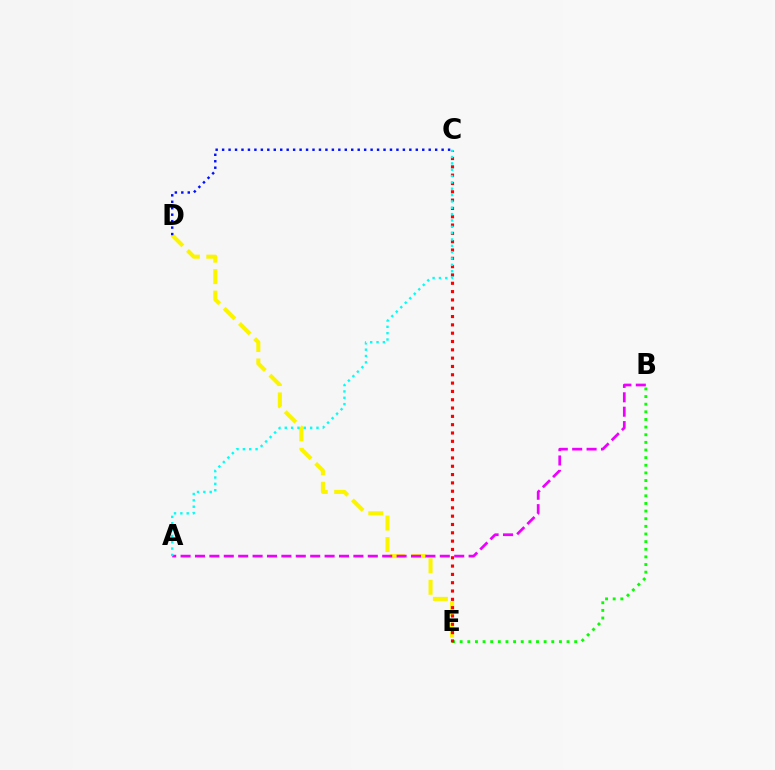{('D', 'E'): [{'color': '#fcf500', 'line_style': 'dashed', 'thickness': 2.91}], ('B', 'E'): [{'color': '#08ff00', 'line_style': 'dotted', 'thickness': 2.07}], ('A', 'B'): [{'color': '#ee00ff', 'line_style': 'dashed', 'thickness': 1.96}], ('C', 'E'): [{'color': '#ff0000', 'line_style': 'dotted', 'thickness': 2.26}], ('C', 'D'): [{'color': '#0010ff', 'line_style': 'dotted', 'thickness': 1.75}], ('A', 'C'): [{'color': '#00fff6', 'line_style': 'dotted', 'thickness': 1.72}]}